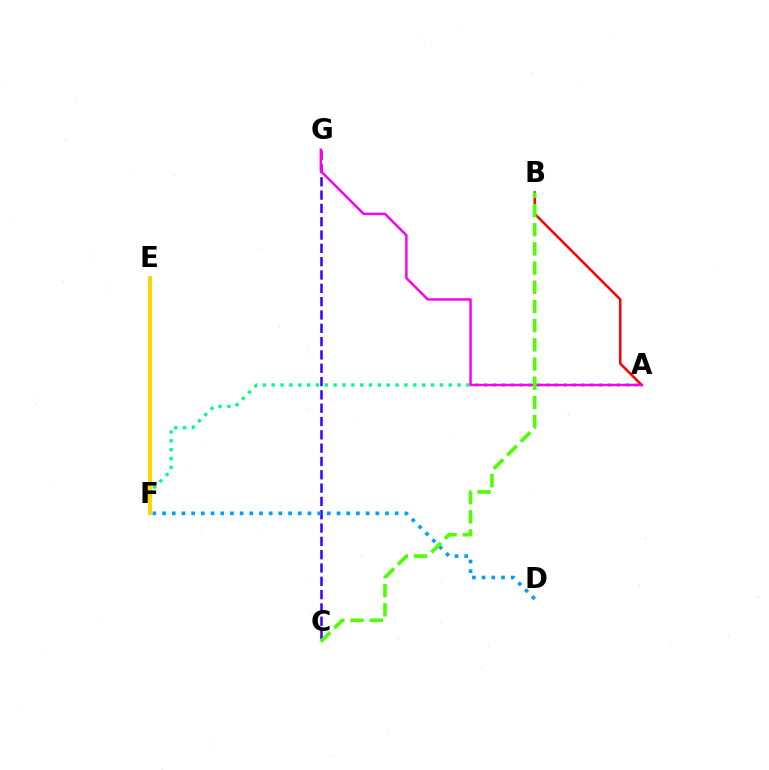{('A', 'F'): [{'color': '#00ff86', 'line_style': 'dotted', 'thickness': 2.41}], ('C', 'G'): [{'color': '#3700ff', 'line_style': 'dashed', 'thickness': 1.81}], ('E', 'F'): [{'color': '#ffd500', 'line_style': 'solid', 'thickness': 2.81}], ('D', 'F'): [{'color': '#009eff', 'line_style': 'dotted', 'thickness': 2.63}], ('A', 'B'): [{'color': '#ff0000', 'line_style': 'solid', 'thickness': 1.8}], ('A', 'G'): [{'color': '#ff00ed', 'line_style': 'solid', 'thickness': 1.78}], ('B', 'C'): [{'color': '#4fff00', 'line_style': 'dashed', 'thickness': 2.61}]}